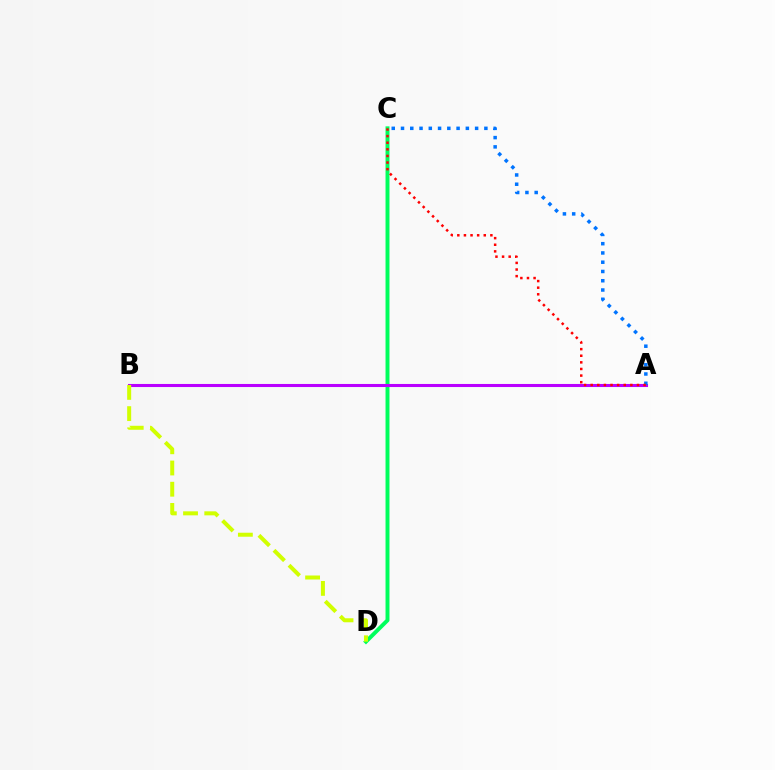{('C', 'D'): [{'color': '#00ff5c', 'line_style': 'solid', 'thickness': 2.84}], ('A', 'B'): [{'color': '#b900ff', 'line_style': 'solid', 'thickness': 2.21}], ('B', 'D'): [{'color': '#d1ff00', 'line_style': 'dashed', 'thickness': 2.88}], ('A', 'C'): [{'color': '#0074ff', 'line_style': 'dotted', 'thickness': 2.52}, {'color': '#ff0000', 'line_style': 'dotted', 'thickness': 1.8}]}